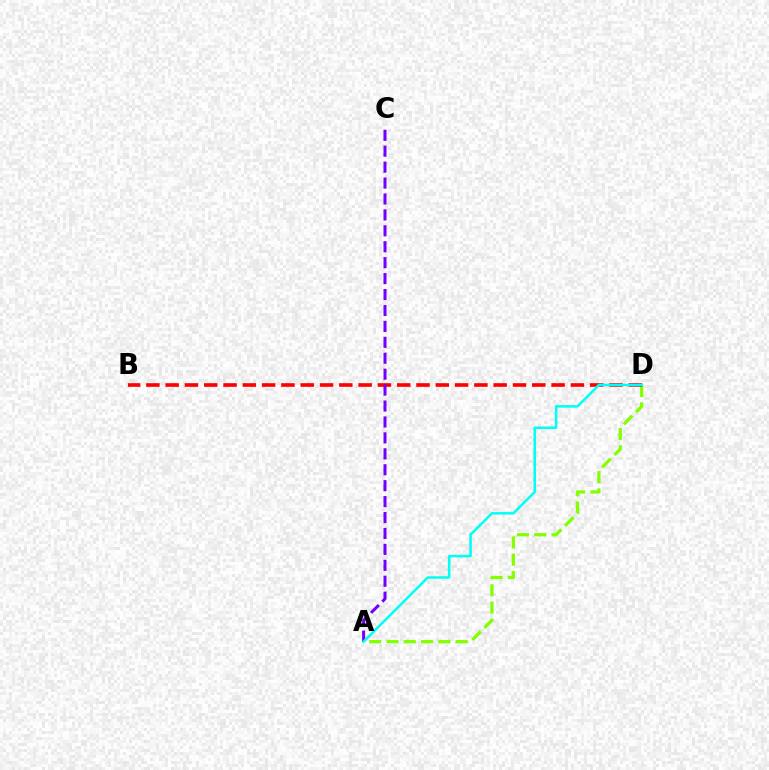{('A', 'D'): [{'color': '#84ff00', 'line_style': 'dashed', 'thickness': 2.35}, {'color': '#00fff6', 'line_style': 'solid', 'thickness': 1.81}], ('B', 'D'): [{'color': '#ff0000', 'line_style': 'dashed', 'thickness': 2.62}], ('A', 'C'): [{'color': '#7200ff', 'line_style': 'dashed', 'thickness': 2.16}]}